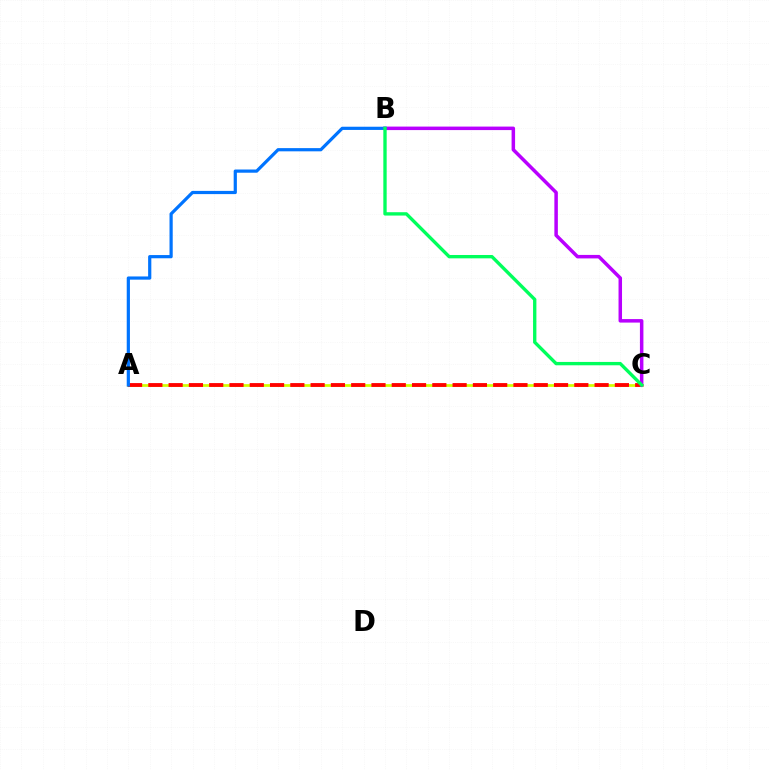{('A', 'C'): [{'color': '#d1ff00', 'line_style': 'solid', 'thickness': 1.96}, {'color': '#ff0000', 'line_style': 'dashed', 'thickness': 2.76}], ('B', 'C'): [{'color': '#b900ff', 'line_style': 'solid', 'thickness': 2.52}, {'color': '#00ff5c', 'line_style': 'solid', 'thickness': 2.41}], ('A', 'B'): [{'color': '#0074ff', 'line_style': 'solid', 'thickness': 2.31}]}